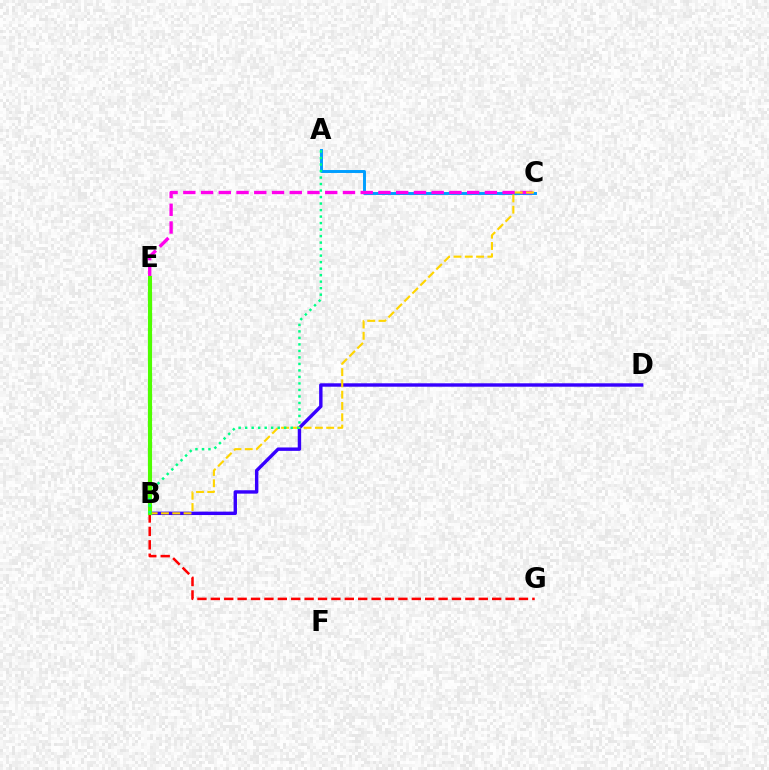{('B', 'G'): [{'color': '#ff0000', 'line_style': 'dashed', 'thickness': 1.82}], ('A', 'C'): [{'color': '#009eff', 'line_style': 'solid', 'thickness': 2.12}], ('C', 'E'): [{'color': '#ff00ed', 'line_style': 'dashed', 'thickness': 2.41}], ('B', 'D'): [{'color': '#3700ff', 'line_style': 'solid', 'thickness': 2.45}], ('B', 'C'): [{'color': '#ffd500', 'line_style': 'dashed', 'thickness': 1.53}], ('B', 'E'): [{'color': '#4fff00', 'line_style': 'solid', 'thickness': 2.98}], ('A', 'B'): [{'color': '#00ff86', 'line_style': 'dotted', 'thickness': 1.77}]}